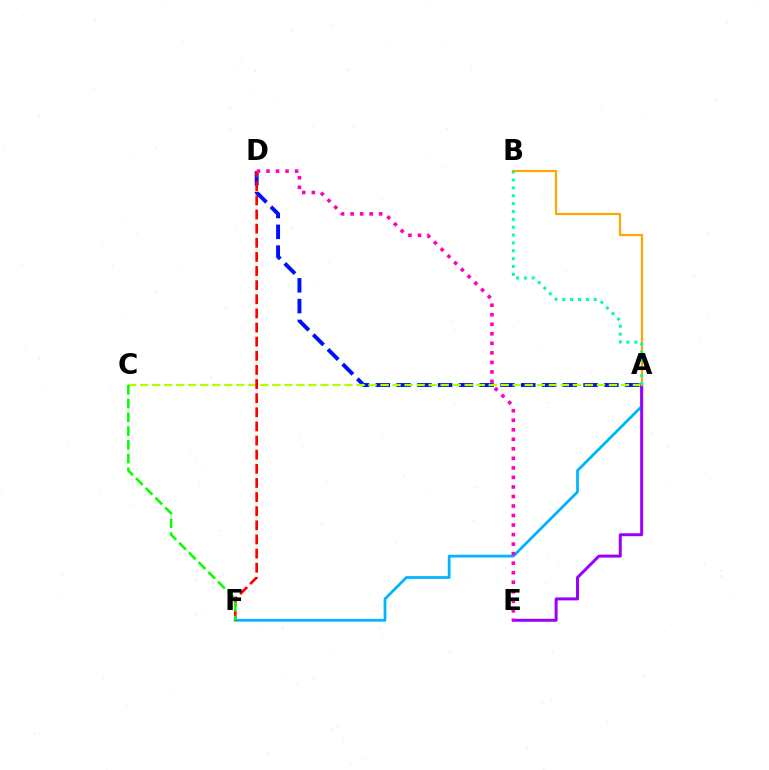{('A', 'D'): [{'color': '#0010ff', 'line_style': 'dashed', 'thickness': 2.82}], ('A', 'F'): [{'color': '#00b5ff', 'line_style': 'solid', 'thickness': 1.98}], ('A', 'C'): [{'color': '#b3ff00', 'line_style': 'dashed', 'thickness': 1.63}], ('D', 'F'): [{'color': '#ff0000', 'line_style': 'dashed', 'thickness': 1.92}], ('A', 'E'): [{'color': '#9b00ff', 'line_style': 'solid', 'thickness': 2.14}], ('A', 'B'): [{'color': '#ffa500', 'line_style': 'solid', 'thickness': 1.58}, {'color': '#00ff9d', 'line_style': 'dotted', 'thickness': 2.14}], ('C', 'F'): [{'color': '#08ff00', 'line_style': 'dashed', 'thickness': 1.87}], ('D', 'E'): [{'color': '#ff00bd', 'line_style': 'dotted', 'thickness': 2.59}]}